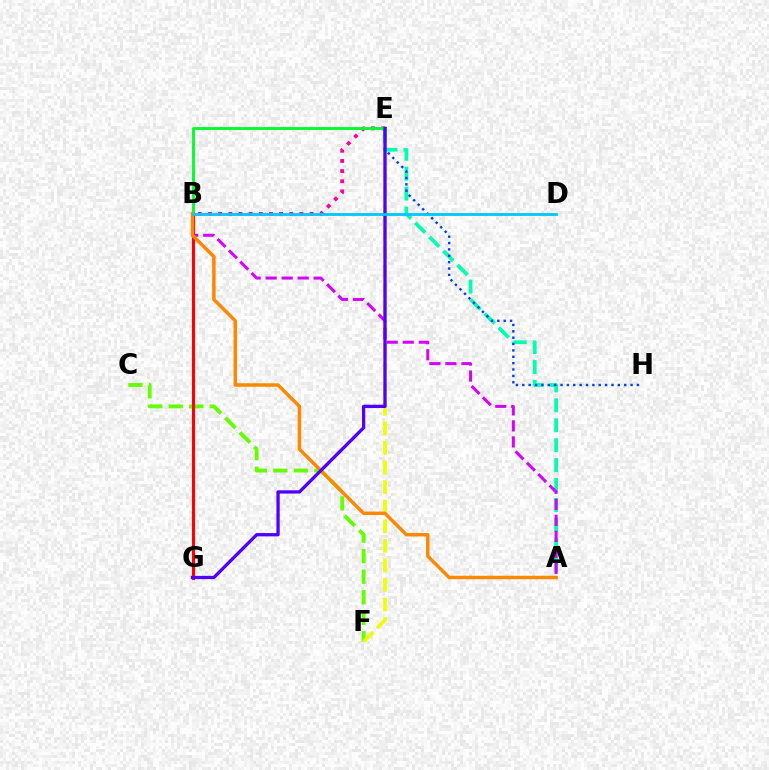{('C', 'F'): [{'color': '#66ff00', 'line_style': 'dashed', 'thickness': 2.79}], ('E', 'F'): [{'color': '#eeff00', 'line_style': 'dashed', 'thickness': 2.66}], ('A', 'E'): [{'color': '#00ffaf', 'line_style': 'dashed', 'thickness': 2.71}], ('A', 'B'): [{'color': '#d600ff', 'line_style': 'dashed', 'thickness': 2.18}, {'color': '#ff8800', 'line_style': 'solid', 'thickness': 2.49}], ('E', 'H'): [{'color': '#003fff', 'line_style': 'dotted', 'thickness': 1.73}], ('B', 'E'): [{'color': '#ff00a0', 'line_style': 'dotted', 'thickness': 2.76}, {'color': '#00ff27', 'line_style': 'solid', 'thickness': 2.04}], ('B', 'G'): [{'color': '#ff0000', 'line_style': 'solid', 'thickness': 2.25}], ('E', 'G'): [{'color': '#4f00ff', 'line_style': 'solid', 'thickness': 2.37}], ('B', 'D'): [{'color': '#00c7ff', 'line_style': 'solid', 'thickness': 2.01}]}